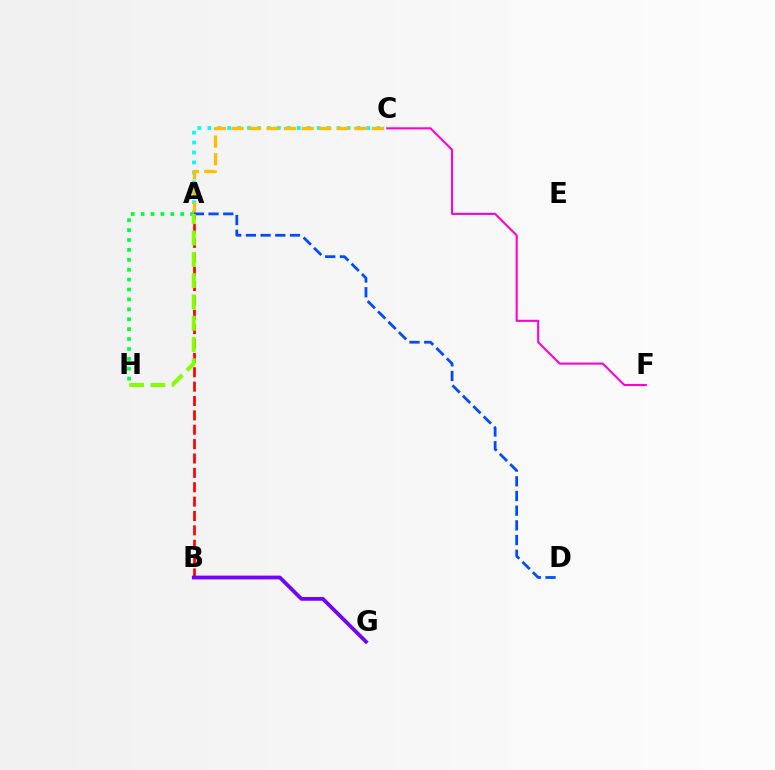{('A', 'C'): [{'color': '#00fff6', 'line_style': 'dotted', 'thickness': 2.7}, {'color': '#ffbd00', 'line_style': 'dashed', 'thickness': 2.38}], ('A', 'B'): [{'color': '#ff0000', 'line_style': 'dashed', 'thickness': 1.95}], ('A', 'H'): [{'color': '#00ff39', 'line_style': 'dotted', 'thickness': 2.69}, {'color': '#84ff00', 'line_style': 'dashed', 'thickness': 2.89}], ('C', 'F'): [{'color': '#ff00cf', 'line_style': 'solid', 'thickness': 1.51}], ('A', 'D'): [{'color': '#004bff', 'line_style': 'dashed', 'thickness': 2.0}], ('B', 'G'): [{'color': '#7200ff', 'line_style': 'solid', 'thickness': 2.7}]}